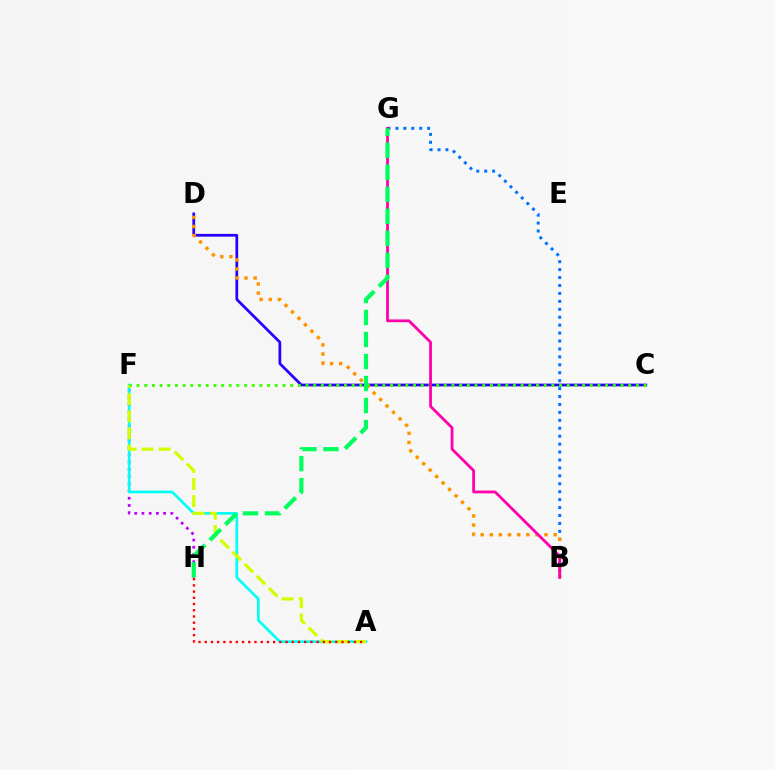{('F', 'H'): [{'color': '#b900ff', 'line_style': 'dotted', 'thickness': 1.96}], ('A', 'F'): [{'color': '#00fff6', 'line_style': 'solid', 'thickness': 1.93}, {'color': '#d1ff00', 'line_style': 'dashed', 'thickness': 2.32}], ('C', 'D'): [{'color': '#2500ff', 'line_style': 'solid', 'thickness': 1.97}], ('A', 'H'): [{'color': '#ff0000', 'line_style': 'dotted', 'thickness': 1.69}], ('C', 'F'): [{'color': '#3dff00', 'line_style': 'dotted', 'thickness': 2.09}], ('B', 'G'): [{'color': '#0074ff', 'line_style': 'dotted', 'thickness': 2.15}, {'color': '#ff00ac', 'line_style': 'solid', 'thickness': 2.01}], ('B', 'D'): [{'color': '#ff9400', 'line_style': 'dotted', 'thickness': 2.48}], ('G', 'H'): [{'color': '#00ff5c', 'line_style': 'dashed', 'thickness': 2.99}]}